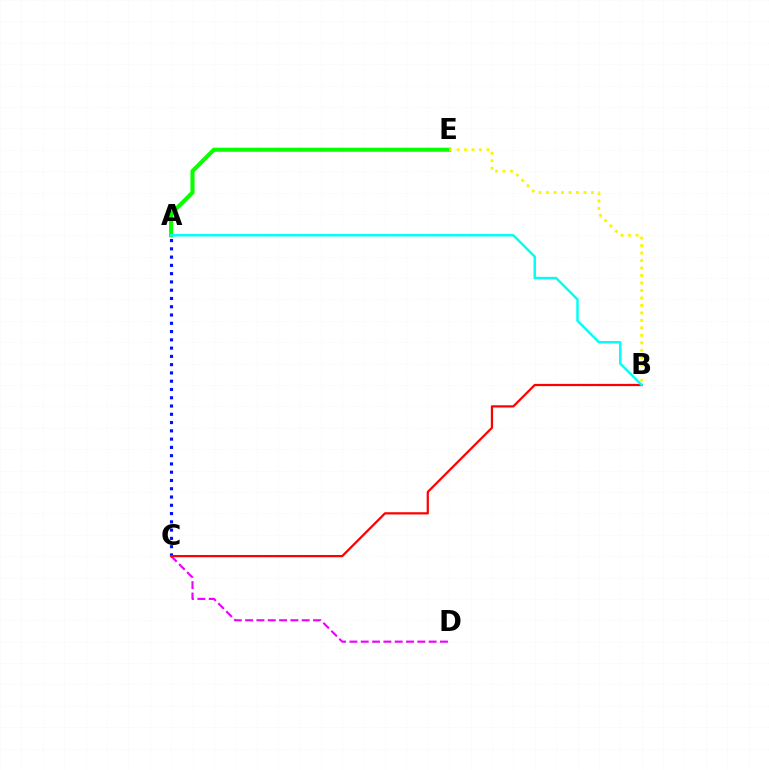{('A', 'C'): [{'color': '#0010ff', 'line_style': 'dotted', 'thickness': 2.25}], ('A', 'E'): [{'color': '#08ff00', 'line_style': 'solid', 'thickness': 2.95}], ('C', 'D'): [{'color': '#ee00ff', 'line_style': 'dashed', 'thickness': 1.54}], ('B', 'C'): [{'color': '#ff0000', 'line_style': 'solid', 'thickness': 1.6}], ('A', 'B'): [{'color': '#00fff6', 'line_style': 'solid', 'thickness': 1.77}], ('B', 'E'): [{'color': '#fcf500', 'line_style': 'dotted', 'thickness': 2.03}]}